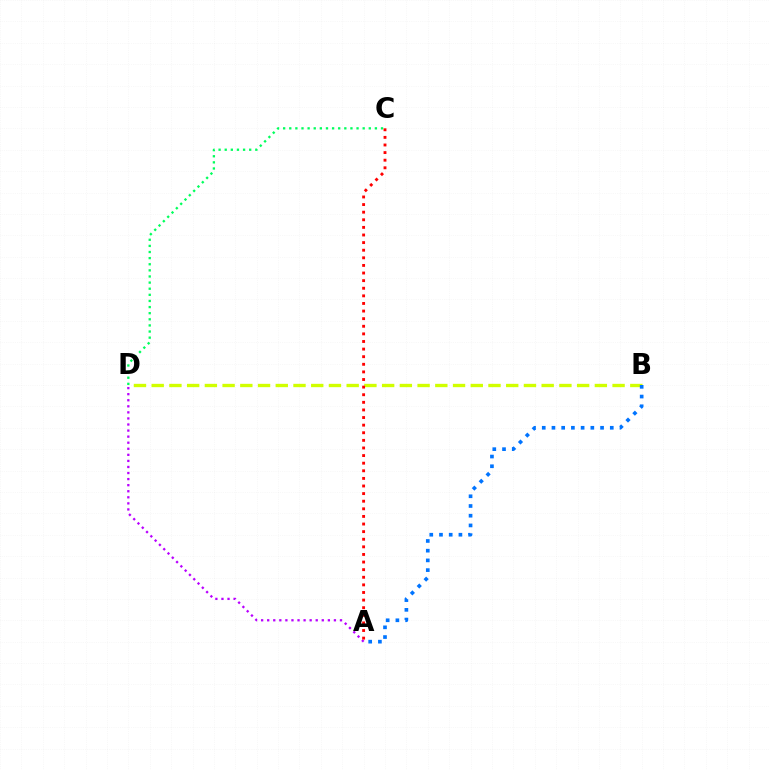{('C', 'D'): [{'color': '#00ff5c', 'line_style': 'dotted', 'thickness': 1.66}], ('A', 'D'): [{'color': '#b900ff', 'line_style': 'dotted', 'thickness': 1.65}], ('B', 'D'): [{'color': '#d1ff00', 'line_style': 'dashed', 'thickness': 2.41}], ('A', 'B'): [{'color': '#0074ff', 'line_style': 'dotted', 'thickness': 2.64}], ('A', 'C'): [{'color': '#ff0000', 'line_style': 'dotted', 'thickness': 2.07}]}